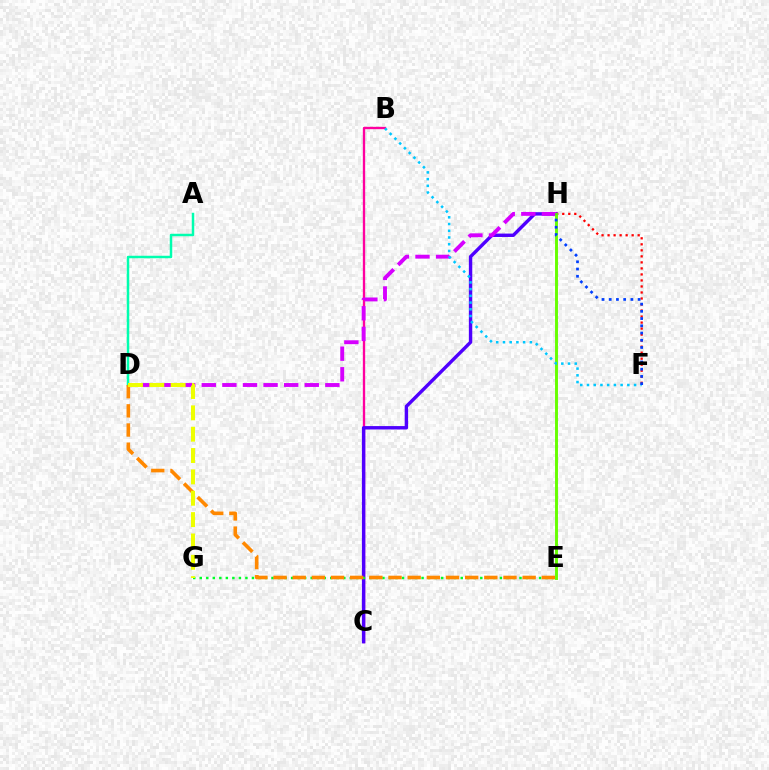{('B', 'C'): [{'color': '#ff00a0', 'line_style': 'solid', 'thickness': 1.68}], ('C', 'H'): [{'color': '#4f00ff', 'line_style': 'solid', 'thickness': 2.45}], ('D', 'H'): [{'color': '#d600ff', 'line_style': 'dashed', 'thickness': 2.8}], ('F', 'H'): [{'color': '#ff0000', 'line_style': 'dotted', 'thickness': 1.64}, {'color': '#003fff', 'line_style': 'dotted', 'thickness': 1.96}], ('A', 'D'): [{'color': '#00ffaf', 'line_style': 'solid', 'thickness': 1.78}], ('E', 'H'): [{'color': '#66ff00', 'line_style': 'solid', 'thickness': 2.11}], ('B', 'F'): [{'color': '#00c7ff', 'line_style': 'dotted', 'thickness': 1.83}], ('E', 'G'): [{'color': '#00ff27', 'line_style': 'dotted', 'thickness': 1.77}], ('D', 'E'): [{'color': '#ff8800', 'line_style': 'dashed', 'thickness': 2.6}], ('D', 'G'): [{'color': '#eeff00', 'line_style': 'dashed', 'thickness': 2.9}]}